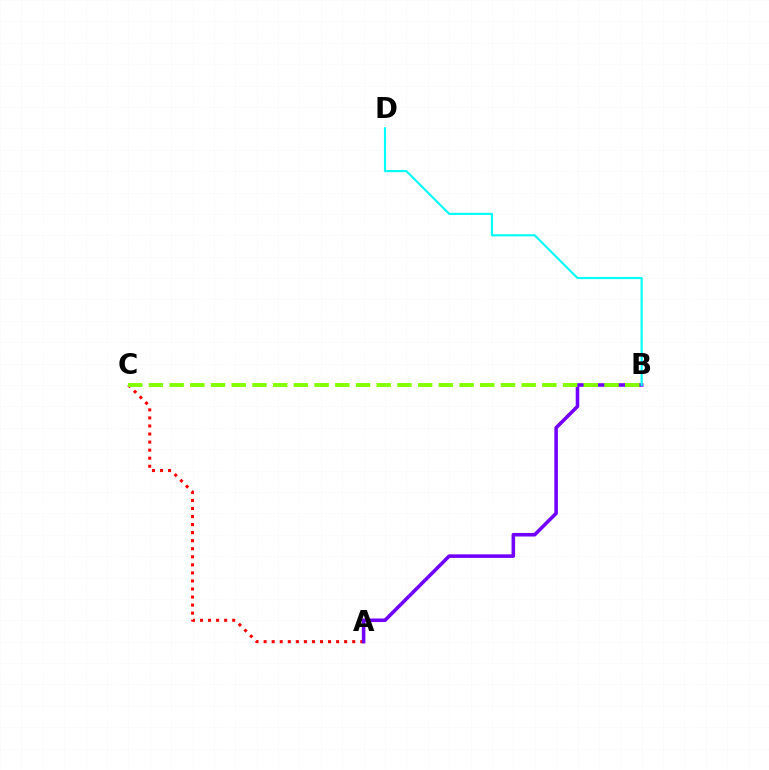{('A', 'C'): [{'color': '#ff0000', 'line_style': 'dotted', 'thickness': 2.19}], ('A', 'B'): [{'color': '#7200ff', 'line_style': 'solid', 'thickness': 2.56}], ('B', 'D'): [{'color': '#00fff6', 'line_style': 'solid', 'thickness': 1.55}], ('B', 'C'): [{'color': '#84ff00', 'line_style': 'dashed', 'thickness': 2.81}]}